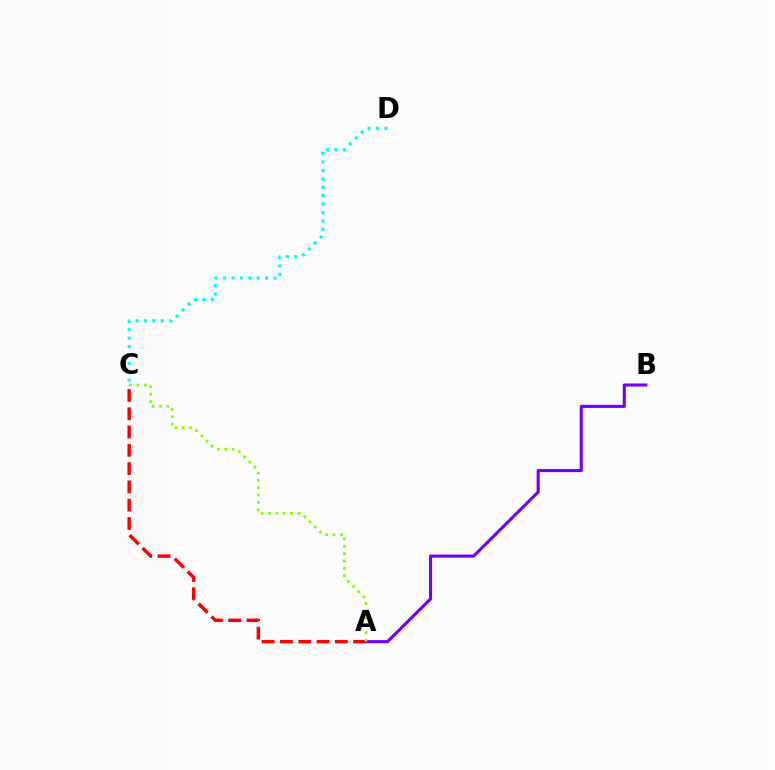{('A', 'C'): [{'color': '#ff0000', 'line_style': 'dashed', 'thickness': 2.48}, {'color': '#84ff00', 'line_style': 'dotted', 'thickness': 1.99}], ('A', 'B'): [{'color': '#7200ff', 'line_style': 'solid', 'thickness': 2.23}], ('C', 'D'): [{'color': '#00fff6', 'line_style': 'dotted', 'thickness': 2.28}]}